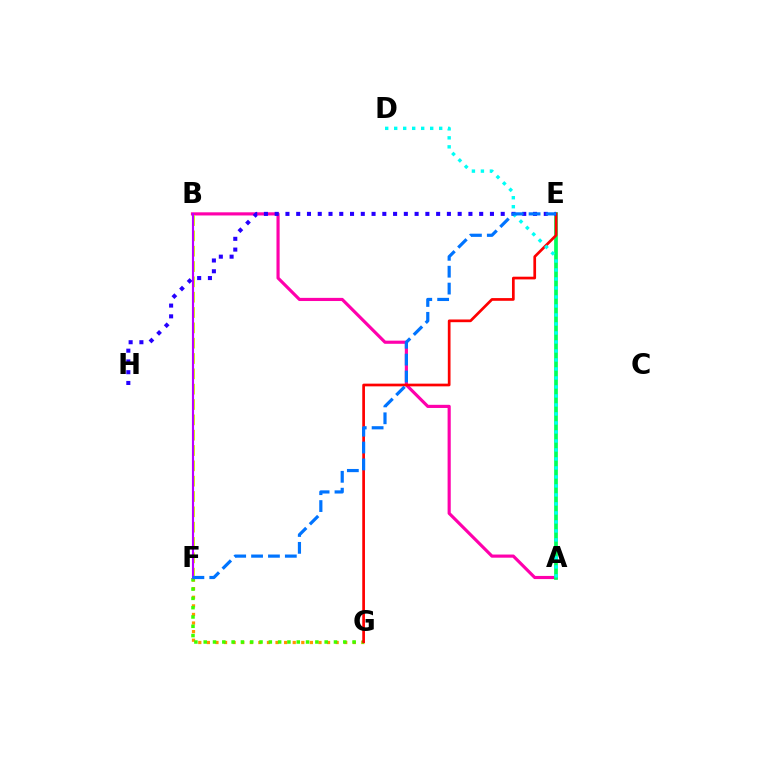{('F', 'G'): [{'color': '#ff9400', 'line_style': 'dotted', 'thickness': 2.33}, {'color': '#3dff00', 'line_style': 'dotted', 'thickness': 2.53}], ('A', 'B'): [{'color': '#ff00ac', 'line_style': 'solid', 'thickness': 2.27}], ('A', 'E'): [{'color': '#00ff5c', 'line_style': 'solid', 'thickness': 2.68}], ('E', 'G'): [{'color': '#ff0000', 'line_style': 'solid', 'thickness': 1.95}], ('B', 'F'): [{'color': '#d1ff00', 'line_style': 'dashed', 'thickness': 2.08}, {'color': '#b900ff', 'line_style': 'solid', 'thickness': 1.54}], ('E', 'H'): [{'color': '#2500ff', 'line_style': 'dotted', 'thickness': 2.92}], ('A', 'D'): [{'color': '#00fff6', 'line_style': 'dotted', 'thickness': 2.44}], ('E', 'F'): [{'color': '#0074ff', 'line_style': 'dashed', 'thickness': 2.29}]}